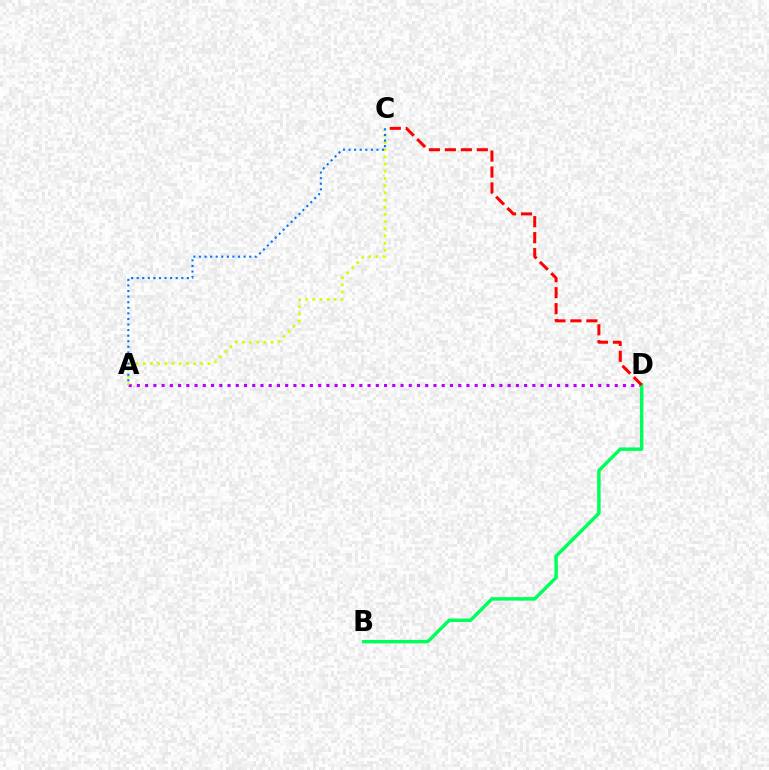{('A', 'D'): [{'color': '#b900ff', 'line_style': 'dotted', 'thickness': 2.24}], ('A', 'C'): [{'color': '#d1ff00', 'line_style': 'dotted', 'thickness': 1.95}, {'color': '#0074ff', 'line_style': 'dotted', 'thickness': 1.52}], ('B', 'D'): [{'color': '#00ff5c', 'line_style': 'solid', 'thickness': 2.49}], ('C', 'D'): [{'color': '#ff0000', 'line_style': 'dashed', 'thickness': 2.17}]}